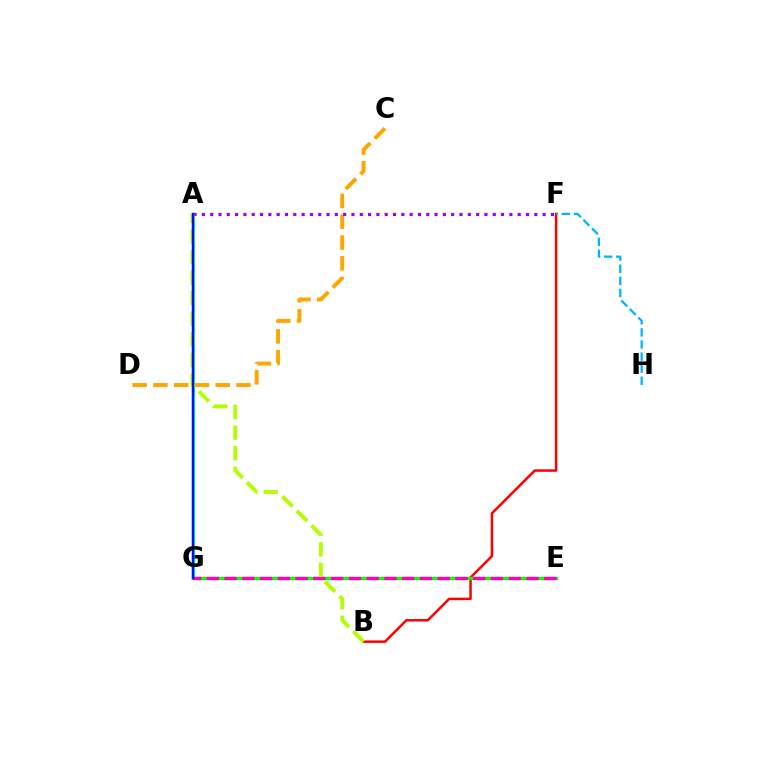{('C', 'D'): [{'color': '#ffa500', 'line_style': 'dashed', 'thickness': 2.82}], ('A', 'G'): [{'color': '#00ff9d', 'line_style': 'solid', 'thickness': 2.29}, {'color': '#0010ff', 'line_style': 'solid', 'thickness': 1.76}], ('A', 'F'): [{'color': '#9b00ff', 'line_style': 'dotted', 'thickness': 2.26}], ('B', 'F'): [{'color': '#ff0000', 'line_style': 'solid', 'thickness': 1.81}], ('E', 'G'): [{'color': '#08ff00', 'line_style': 'solid', 'thickness': 2.37}, {'color': '#ff00bd', 'line_style': 'dashed', 'thickness': 2.41}], ('F', 'H'): [{'color': '#00b5ff', 'line_style': 'dashed', 'thickness': 1.64}], ('A', 'B'): [{'color': '#b3ff00', 'line_style': 'dashed', 'thickness': 2.8}]}